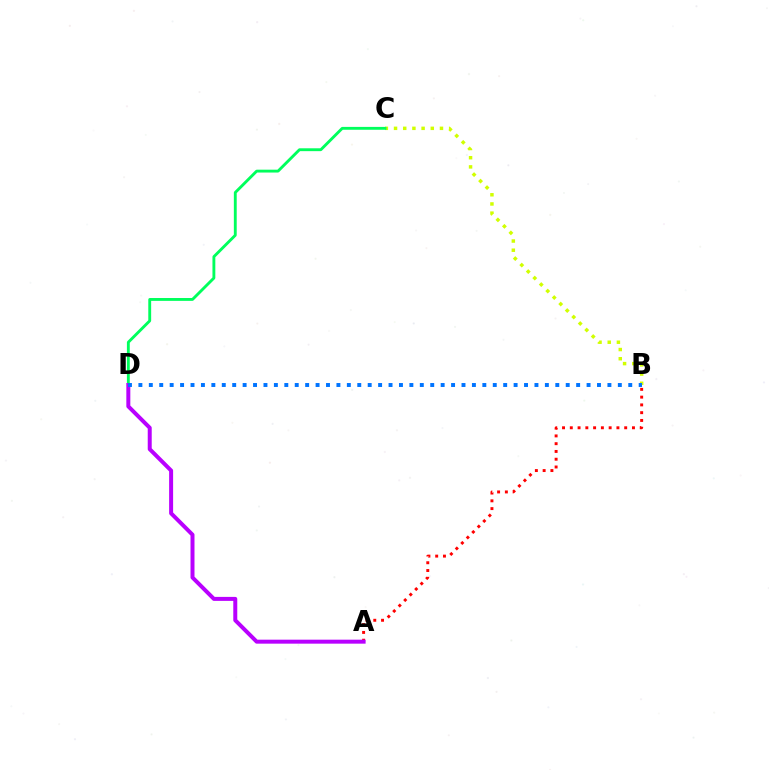{('A', 'B'): [{'color': '#ff0000', 'line_style': 'dotted', 'thickness': 2.11}], ('B', 'C'): [{'color': '#d1ff00', 'line_style': 'dotted', 'thickness': 2.5}], ('C', 'D'): [{'color': '#00ff5c', 'line_style': 'solid', 'thickness': 2.06}], ('A', 'D'): [{'color': '#b900ff', 'line_style': 'solid', 'thickness': 2.87}], ('B', 'D'): [{'color': '#0074ff', 'line_style': 'dotted', 'thickness': 2.83}]}